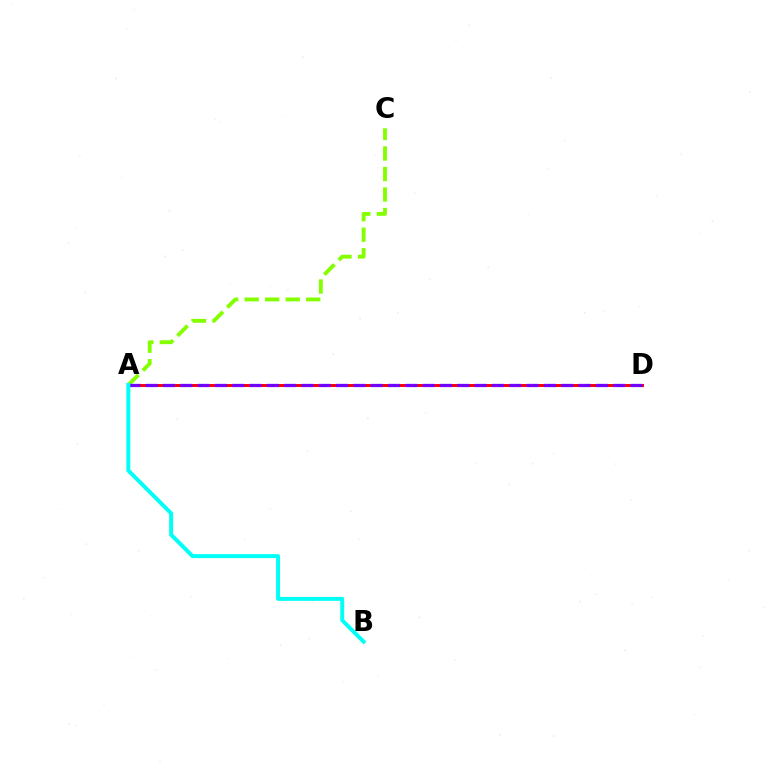{('A', 'D'): [{'color': '#ff0000', 'line_style': 'solid', 'thickness': 2.14}, {'color': '#7200ff', 'line_style': 'dashed', 'thickness': 2.35}], ('A', 'C'): [{'color': '#84ff00', 'line_style': 'dashed', 'thickness': 2.79}], ('A', 'B'): [{'color': '#00fff6', 'line_style': 'solid', 'thickness': 2.85}]}